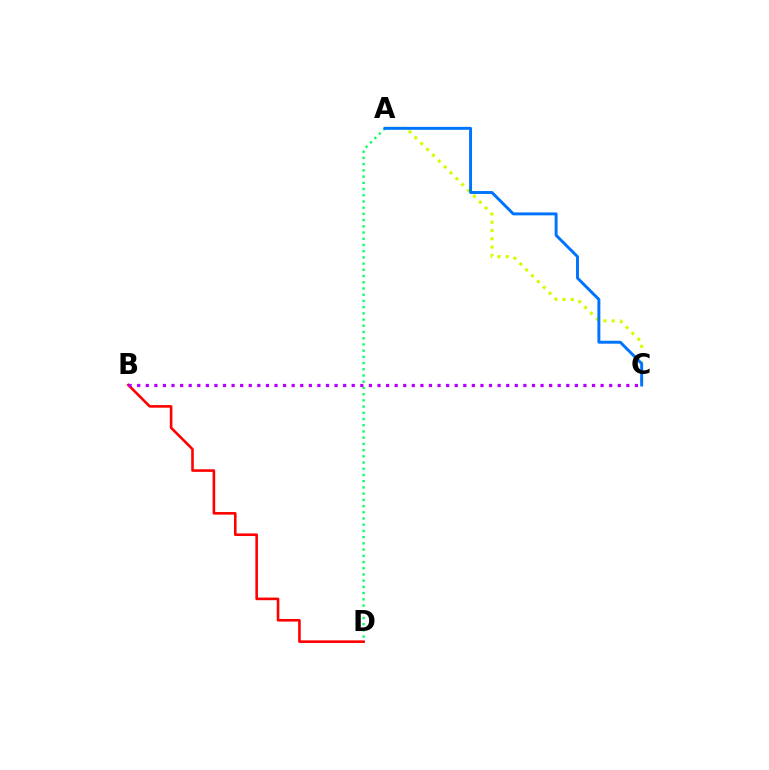{('B', 'D'): [{'color': '#ff0000', 'line_style': 'solid', 'thickness': 1.87}], ('A', 'D'): [{'color': '#00ff5c', 'line_style': 'dotted', 'thickness': 1.69}], ('A', 'C'): [{'color': '#d1ff00', 'line_style': 'dotted', 'thickness': 2.25}, {'color': '#0074ff', 'line_style': 'solid', 'thickness': 2.12}], ('B', 'C'): [{'color': '#b900ff', 'line_style': 'dotted', 'thickness': 2.33}]}